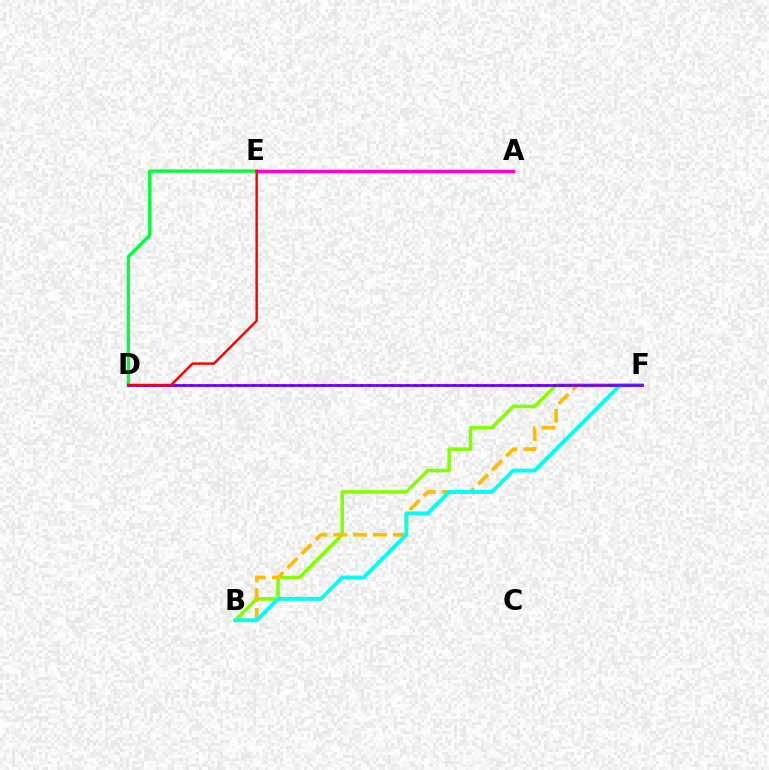{('B', 'F'): [{'color': '#84ff00', 'line_style': 'solid', 'thickness': 2.57}, {'color': '#ffbd00', 'line_style': 'dashed', 'thickness': 2.69}, {'color': '#00fff6', 'line_style': 'solid', 'thickness': 2.78}], ('D', 'F'): [{'color': '#004bff', 'line_style': 'dotted', 'thickness': 2.1}, {'color': '#7200ff', 'line_style': 'solid', 'thickness': 1.98}], ('D', 'E'): [{'color': '#00ff39', 'line_style': 'solid', 'thickness': 2.37}, {'color': '#ff0000', 'line_style': 'solid', 'thickness': 1.75}], ('A', 'E'): [{'color': '#ff00cf', 'line_style': 'solid', 'thickness': 2.47}]}